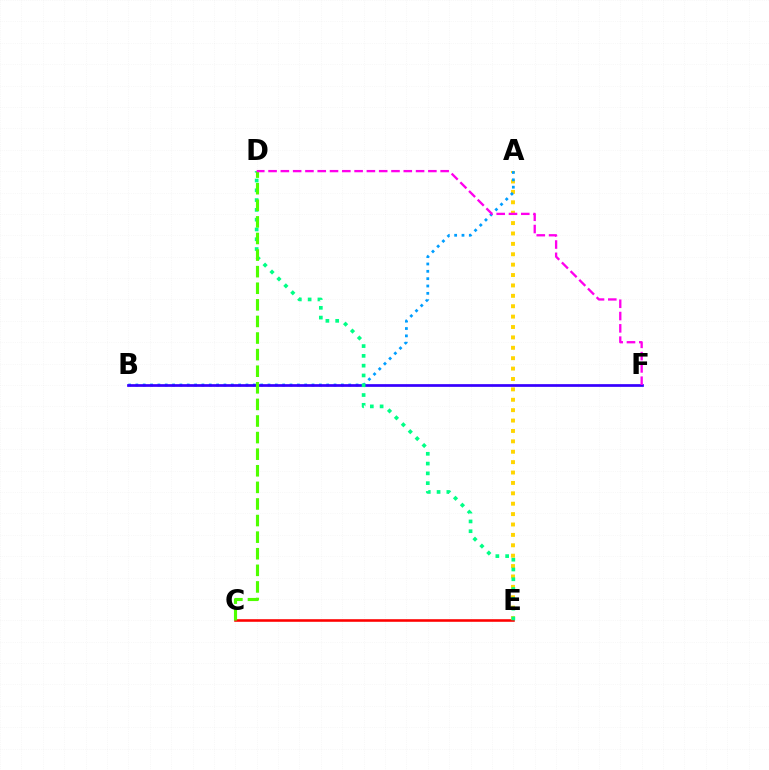{('C', 'E'): [{'color': '#ff0000', 'line_style': 'solid', 'thickness': 1.86}], ('A', 'E'): [{'color': '#ffd500', 'line_style': 'dotted', 'thickness': 2.82}], ('A', 'B'): [{'color': '#009eff', 'line_style': 'dotted', 'thickness': 1.99}], ('B', 'F'): [{'color': '#3700ff', 'line_style': 'solid', 'thickness': 1.96}], ('D', 'E'): [{'color': '#00ff86', 'line_style': 'dotted', 'thickness': 2.66}], ('C', 'D'): [{'color': '#4fff00', 'line_style': 'dashed', 'thickness': 2.25}], ('D', 'F'): [{'color': '#ff00ed', 'line_style': 'dashed', 'thickness': 1.67}]}